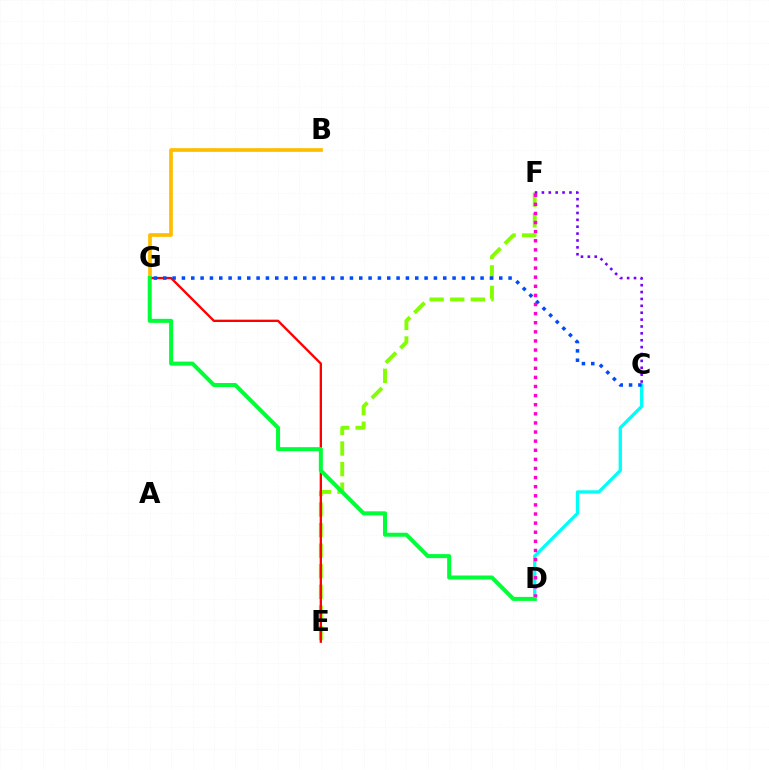{('B', 'G'): [{'color': '#ffbd00', 'line_style': 'solid', 'thickness': 2.67}], ('C', 'D'): [{'color': '#00fff6', 'line_style': 'solid', 'thickness': 2.37}], ('E', 'F'): [{'color': '#84ff00', 'line_style': 'dashed', 'thickness': 2.8}], ('C', 'F'): [{'color': '#7200ff', 'line_style': 'dotted', 'thickness': 1.87}], ('E', 'G'): [{'color': '#ff0000', 'line_style': 'solid', 'thickness': 1.68}], ('C', 'G'): [{'color': '#004bff', 'line_style': 'dotted', 'thickness': 2.54}], ('D', 'F'): [{'color': '#ff00cf', 'line_style': 'dotted', 'thickness': 2.47}], ('D', 'G'): [{'color': '#00ff39', 'line_style': 'solid', 'thickness': 2.89}]}